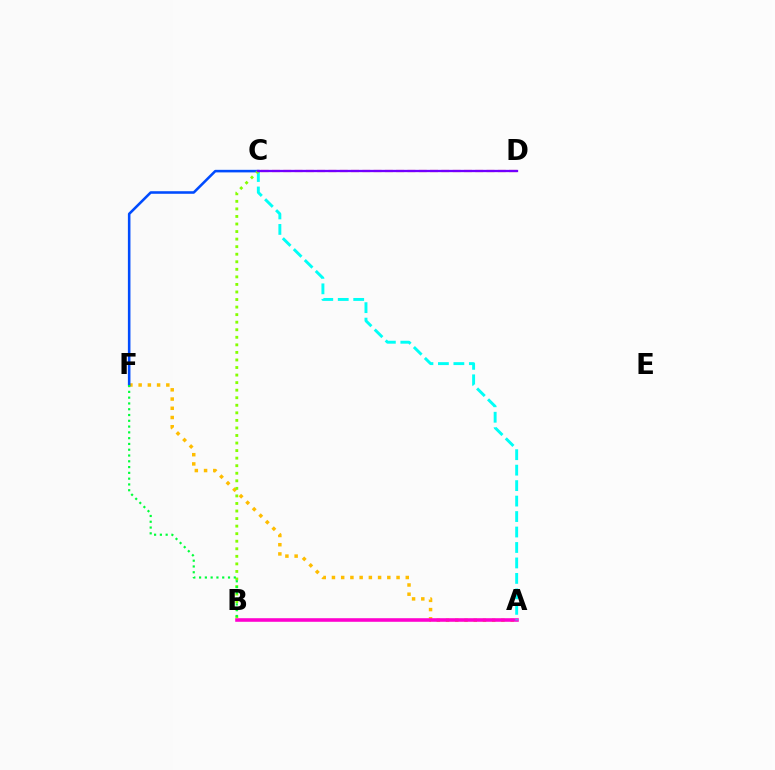{('A', 'F'): [{'color': '#ffbd00', 'line_style': 'dotted', 'thickness': 2.51}], ('C', 'D'): [{'color': '#ff0000', 'line_style': 'dashed', 'thickness': 1.53}, {'color': '#7200ff', 'line_style': 'solid', 'thickness': 1.65}], ('A', 'B'): [{'color': '#ff00cf', 'line_style': 'solid', 'thickness': 2.58}], ('A', 'C'): [{'color': '#00fff6', 'line_style': 'dashed', 'thickness': 2.1}], ('C', 'F'): [{'color': '#004bff', 'line_style': 'solid', 'thickness': 1.85}], ('B', 'C'): [{'color': '#84ff00', 'line_style': 'dotted', 'thickness': 2.05}], ('B', 'F'): [{'color': '#00ff39', 'line_style': 'dotted', 'thickness': 1.57}]}